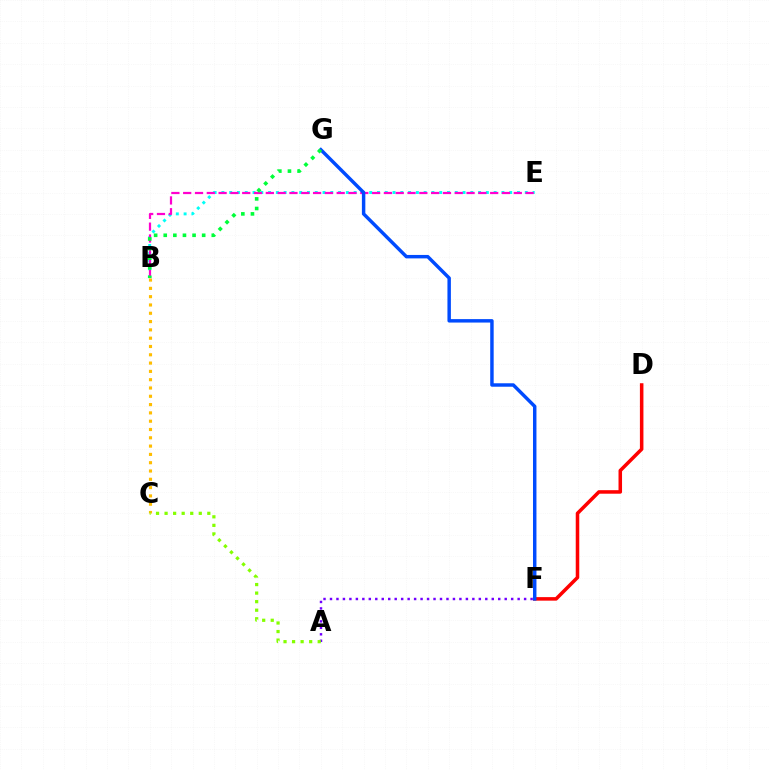{('A', 'F'): [{'color': '#7200ff', 'line_style': 'dotted', 'thickness': 1.76}], ('B', 'E'): [{'color': '#00fff6', 'line_style': 'dotted', 'thickness': 2.11}, {'color': '#ff00cf', 'line_style': 'dashed', 'thickness': 1.6}], ('D', 'F'): [{'color': '#ff0000', 'line_style': 'solid', 'thickness': 2.54}], ('F', 'G'): [{'color': '#004bff', 'line_style': 'solid', 'thickness': 2.48}], ('B', 'C'): [{'color': '#ffbd00', 'line_style': 'dotted', 'thickness': 2.26}], ('A', 'C'): [{'color': '#84ff00', 'line_style': 'dotted', 'thickness': 2.32}], ('B', 'G'): [{'color': '#00ff39', 'line_style': 'dotted', 'thickness': 2.61}]}